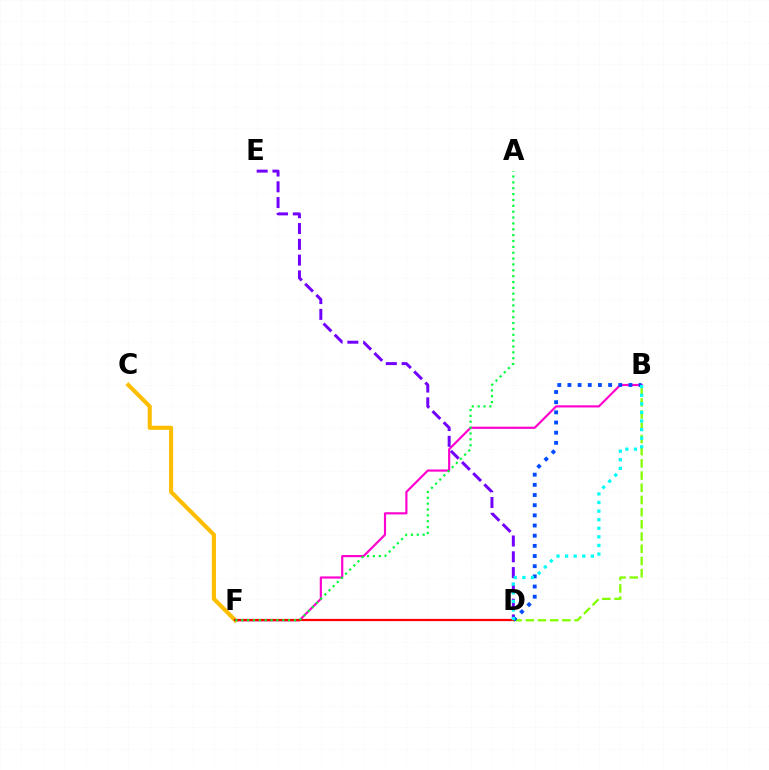{('B', 'F'): [{'color': '#ff00cf', 'line_style': 'solid', 'thickness': 1.56}], ('B', 'D'): [{'color': '#84ff00', 'line_style': 'dashed', 'thickness': 1.66}, {'color': '#004bff', 'line_style': 'dotted', 'thickness': 2.76}, {'color': '#00fff6', 'line_style': 'dotted', 'thickness': 2.34}], ('D', 'E'): [{'color': '#7200ff', 'line_style': 'dashed', 'thickness': 2.14}], ('C', 'F'): [{'color': '#ffbd00', 'line_style': 'solid', 'thickness': 2.95}], ('D', 'F'): [{'color': '#ff0000', 'line_style': 'solid', 'thickness': 1.62}], ('A', 'F'): [{'color': '#00ff39', 'line_style': 'dotted', 'thickness': 1.59}]}